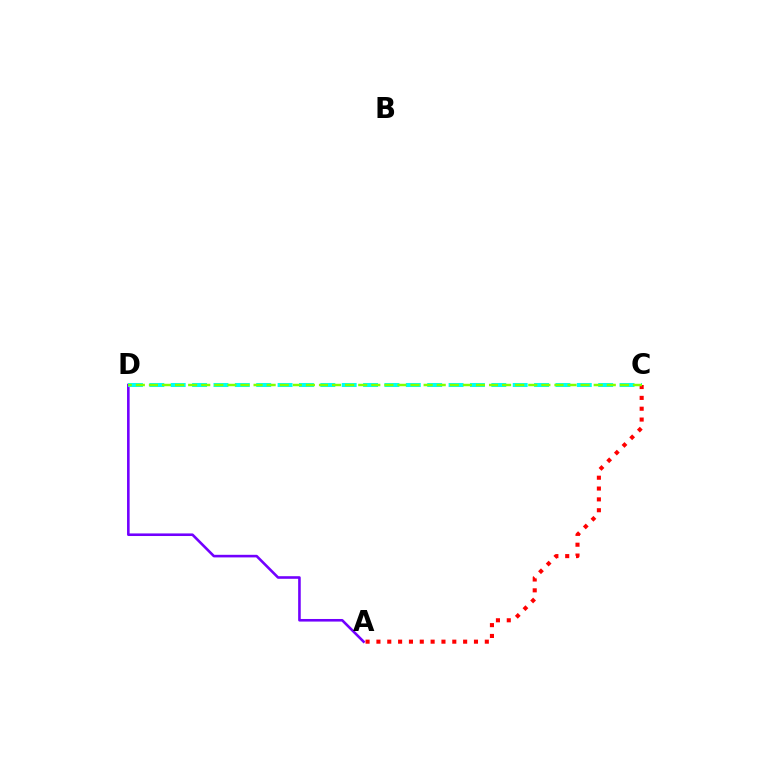{('A', 'D'): [{'color': '#7200ff', 'line_style': 'solid', 'thickness': 1.87}], ('C', 'D'): [{'color': '#00fff6', 'line_style': 'dashed', 'thickness': 2.9}, {'color': '#84ff00', 'line_style': 'dashed', 'thickness': 1.78}], ('A', 'C'): [{'color': '#ff0000', 'line_style': 'dotted', 'thickness': 2.94}]}